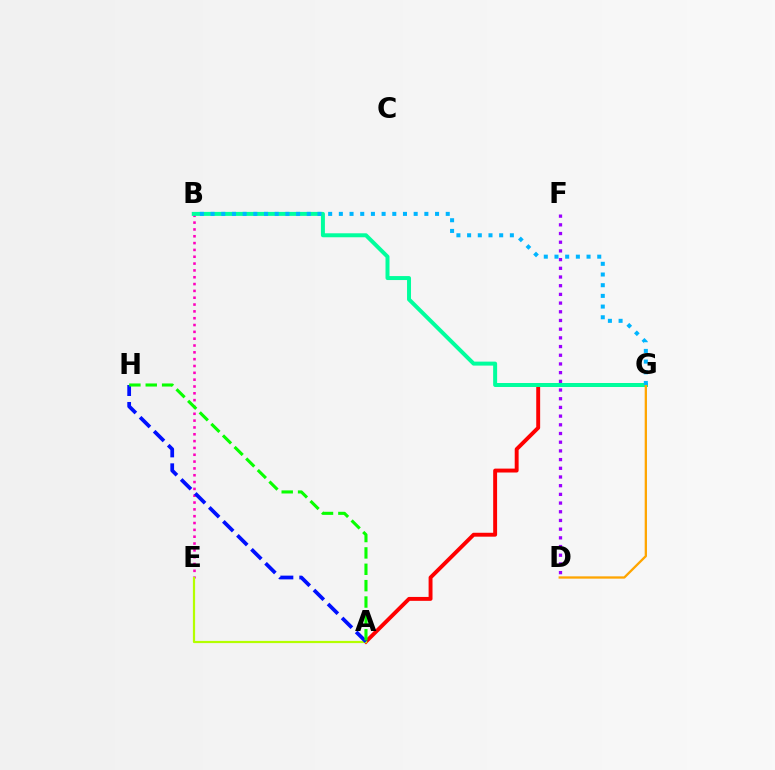{('A', 'G'): [{'color': '#ff0000', 'line_style': 'solid', 'thickness': 2.81}], ('B', 'E'): [{'color': '#ff00bd', 'line_style': 'dotted', 'thickness': 1.86}], ('A', 'E'): [{'color': '#b3ff00', 'line_style': 'solid', 'thickness': 1.59}], ('B', 'G'): [{'color': '#00ff9d', 'line_style': 'solid', 'thickness': 2.87}, {'color': '#00b5ff', 'line_style': 'dotted', 'thickness': 2.9}], ('D', 'G'): [{'color': '#ffa500', 'line_style': 'solid', 'thickness': 1.65}], ('D', 'F'): [{'color': '#9b00ff', 'line_style': 'dotted', 'thickness': 2.36}], ('A', 'H'): [{'color': '#0010ff', 'line_style': 'dashed', 'thickness': 2.69}, {'color': '#08ff00', 'line_style': 'dashed', 'thickness': 2.22}]}